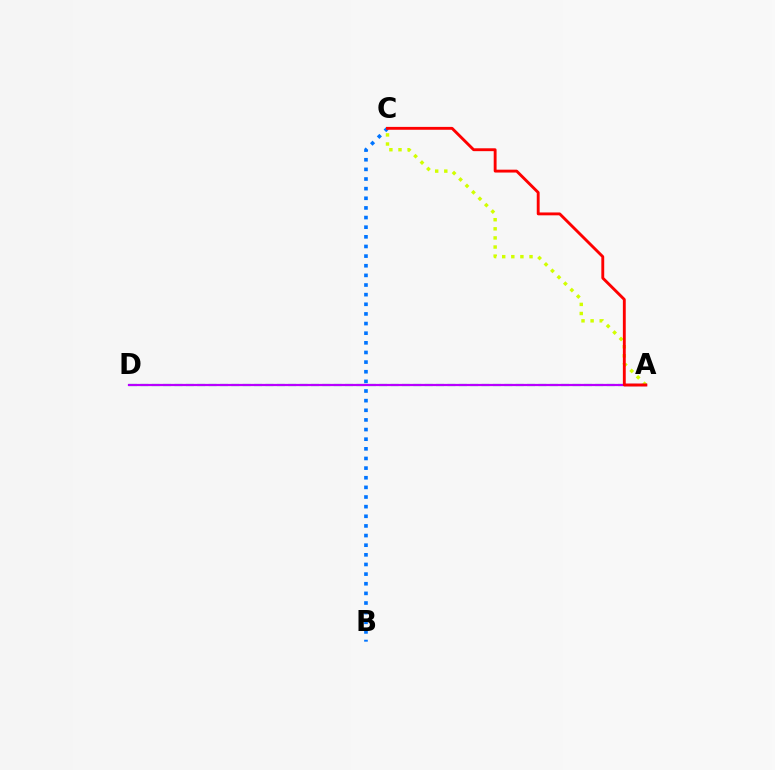{('B', 'C'): [{'color': '#0074ff', 'line_style': 'dotted', 'thickness': 2.62}], ('A', 'C'): [{'color': '#d1ff00', 'line_style': 'dotted', 'thickness': 2.47}, {'color': '#ff0000', 'line_style': 'solid', 'thickness': 2.07}], ('A', 'D'): [{'color': '#00ff5c', 'line_style': 'dashed', 'thickness': 1.55}, {'color': '#b900ff', 'line_style': 'solid', 'thickness': 1.6}]}